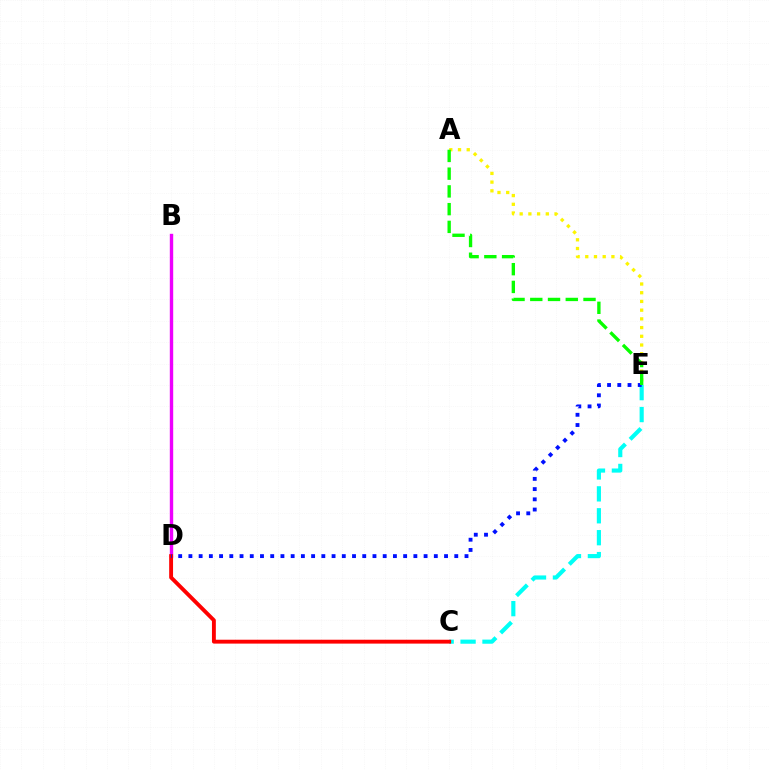{('C', 'E'): [{'color': '#00fff6', 'line_style': 'dashed', 'thickness': 2.98}], ('A', 'E'): [{'color': '#fcf500', 'line_style': 'dotted', 'thickness': 2.37}, {'color': '#08ff00', 'line_style': 'dashed', 'thickness': 2.41}], ('B', 'D'): [{'color': '#ee00ff', 'line_style': 'solid', 'thickness': 2.44}], ('C', 'D'): [{'color': '#ff0000', 'line_style': 'solid', 'thickness': 2.79}], ('D', 'E'): [{'color': '#0010ff', 'line_style': 'dotted', 'thickness': 2.78}]}